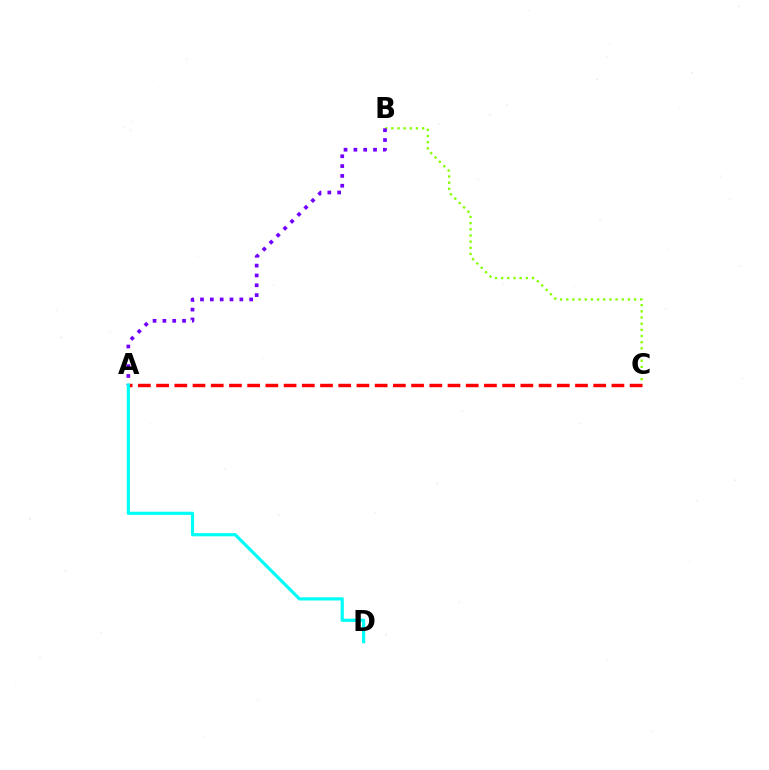{('B', 'C'): [{'color': '#84ff00', 'line_style': 'dotted', 'thickness': 1.68}], ('A', 'B'): [{'color': '#7200ff', 'line_style': 'dotted', 'thickness': 2.67}], ('A', 'C'): [{'color': '#ff0000', 'line_style': 'dashed', 'thickness': 2.47}], ('A', 'D'): [{'color': '#00fff6', 'line_style': 'solid', 'thickness': 2.29}]}